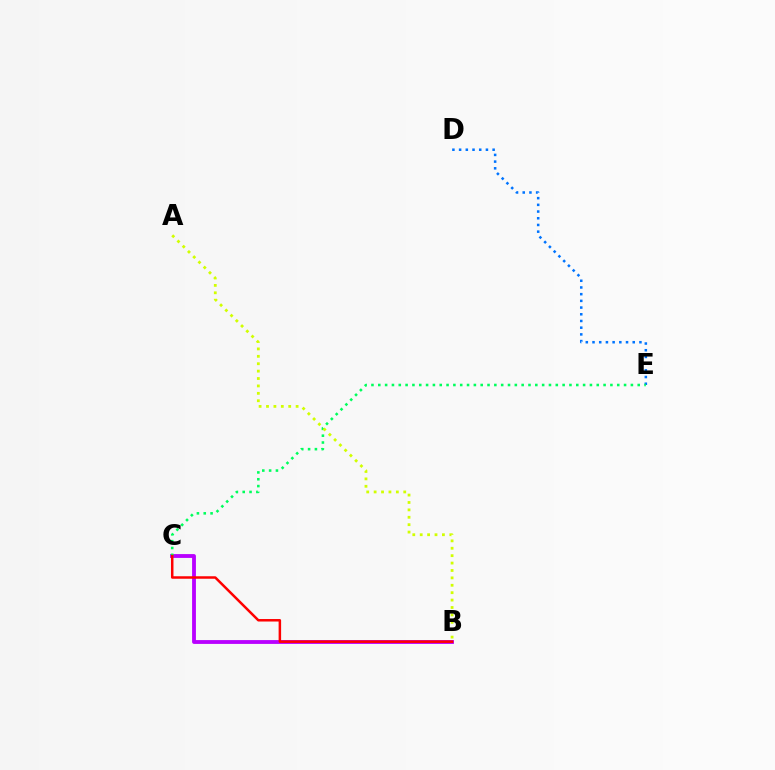{('B', 'C'): [{'color': '#b900ff', 'line_style': 'solid', 'thickness': 2.76}, {'color': '#ff0000', 'line_style': 'solid', 'thickness': 1.8}], ('D', 'E'): [{'color': '#0074ff', 'line_style': 'dotted', 'thickness': 1.82}], ('C', 'E'): [{'color': '#00ff5c', 'line_style': 'dotted', 'thickness': 1.85}], ('A', 'B'): [{'color': '#d1ff00', 'line_style': 'dotted', 'thickness': 2.01}]}